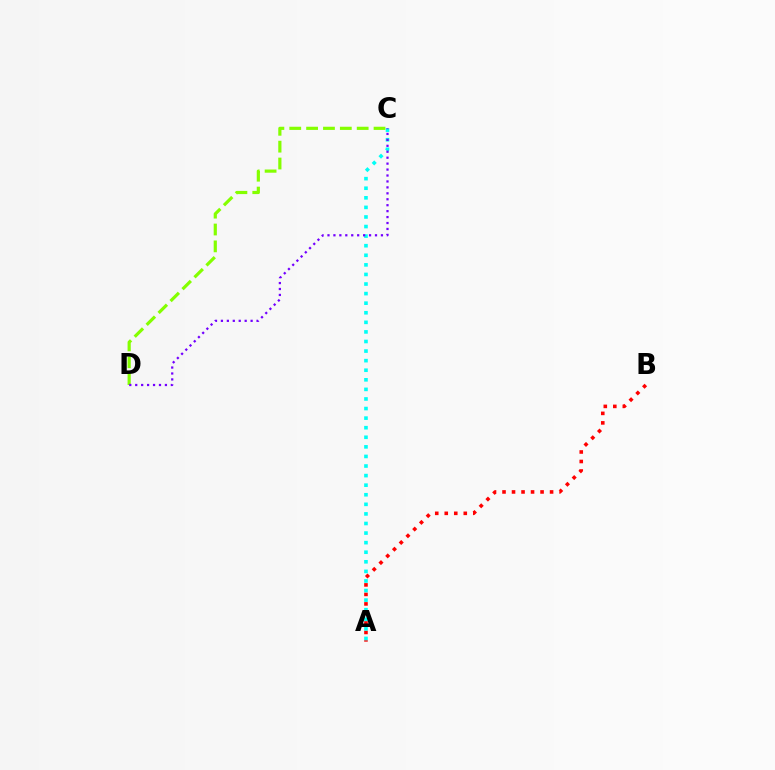{('C', 'D'): [{'color': '#84ff00', 'line_style': 'dashed', 'thickness': 2.29}, {'color': '#7200ff', 'line_style': 'dotted', 'thickness': 1.61}], ('A', 'B'): [{'color': '#ff0000', 'line_style': 'dotted', 'thickness': 2.58}], ('A', 'C'): [{'color': '#00fff6', 'line_style': 'dotted', 'thickness': 2.6}]}